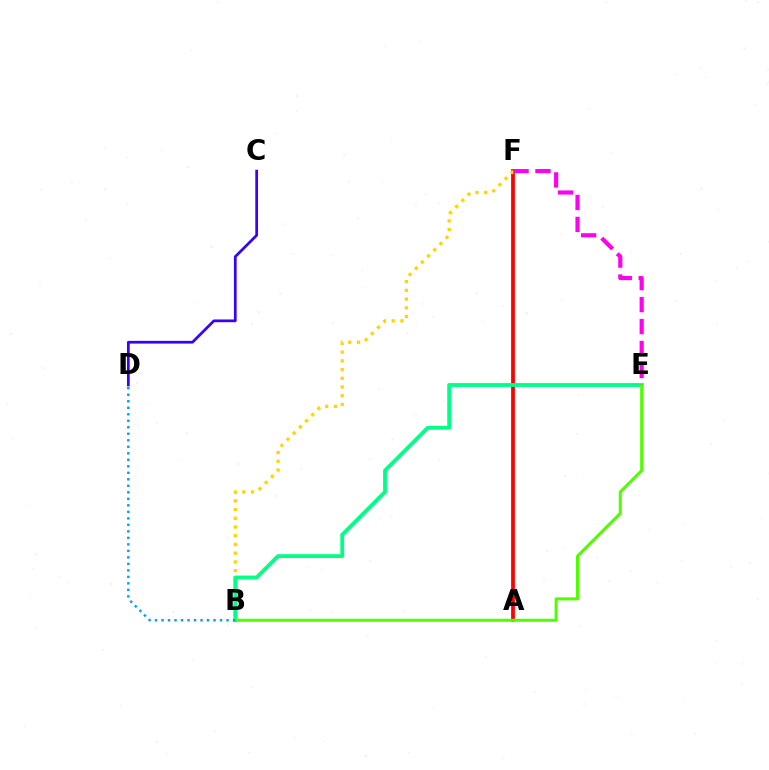{('A', 'F'): [{'color': '#ff0000', 'line_style': 'solid', 'thickness': 2.71}], ('B', 'F'): [{'color': '#ffd500', 'line_style': 'dotted', 'thickness': 2.37}], ('B', 'E'): [{'color': '#00ff86', 'line_style': 'solid', 'thickness': 2.77}, {'color': '#4fff00', 'line_style': 'solid', 'thickness': 2.17}], ('B', 'D'): [{'color': '#009eff', 'line_style': 'dotted', 'thickness': 1.77}], ('E', 'F'): [{'color': '#ff00ed', 'line_style': 'dashed', 'thickness': 2.98}], ('C', 'D'): [{'color': '#3700ff', 'line_style': 'solid', 'thickness': 1.96}]}